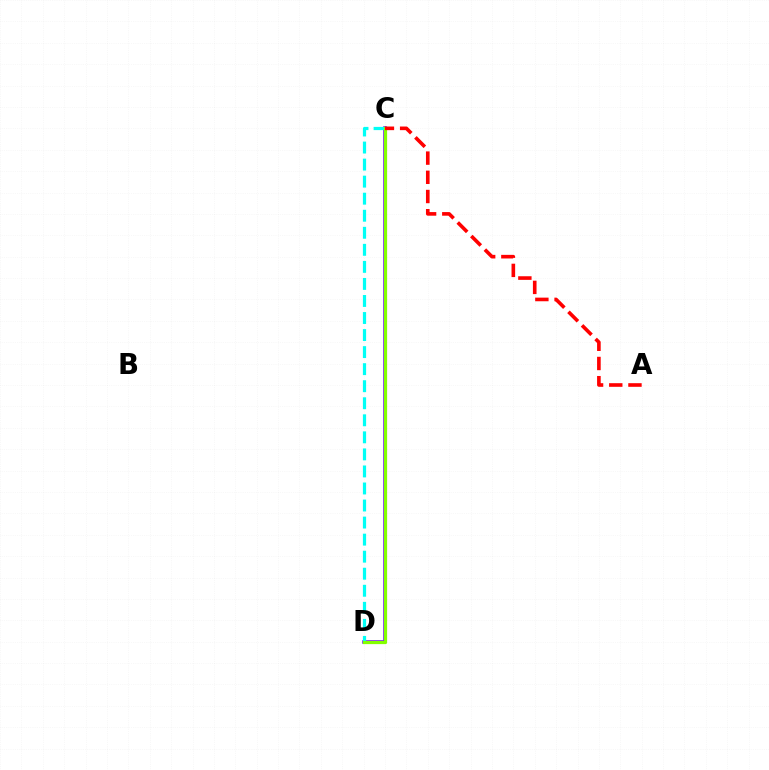{('C', 'D'): [{'color': '#7200ff', 'line_style': 'solid', 'thickness': 2.52}, {'color': '#00fff6', 'line_style': 'dashed', 'thickness': 2.32}, {'color': '#84ff00', 'line_style': 'solid', 'thickness': 2.33}], ('A', 'C'): [{'color': '#ff0000', 'line_style': 'dashed', 'thickness': 2.61}]}